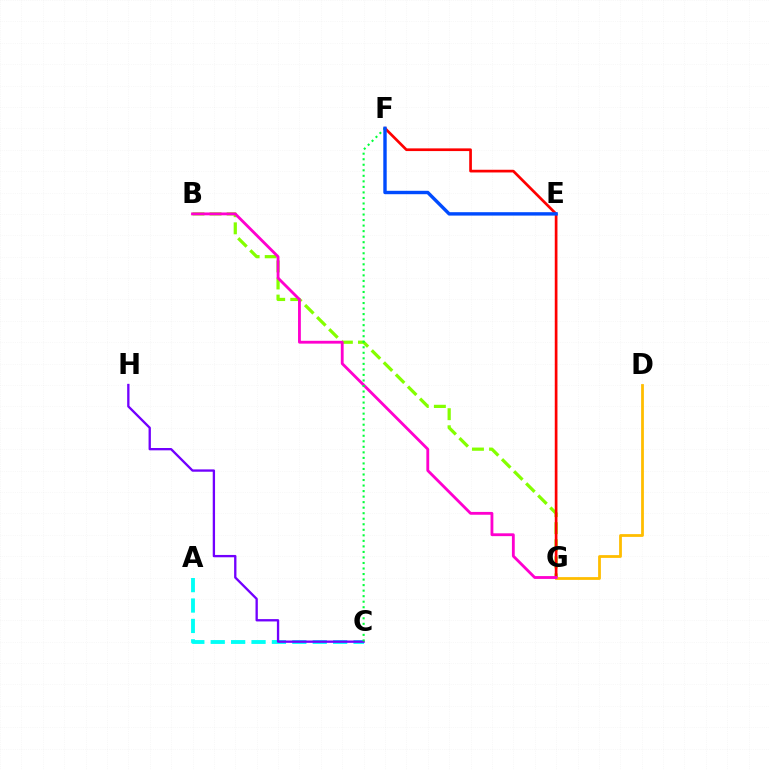{('B', 'G'): [{'color': '#84ff00', 'line_style': 'dashed', 'thickness': 2.32}, {'color': '#ff00cf', 'line_style': 'solid', 'thickness': 2.04}], ('F', 'G'): [{'color': '#ff0000', 'line_style': 'solid', 'thickness': 1.94}], ('A', 'C'): [{'color': '#00fff6', 'line_style': 'dashed', 'thickness': 2.77}], ('D', 'G'): [{'color': '#ffbd00', 'line_style': 'solid', 'thickness': 2.0}], ('C', 'H'): [{'color': '#7200ff', 'line_style': 'solid', 'thickness': 1.67}], ('C', 'F'): [{'color': '#00ff39', 'line_style': 'dotted', 'thickness': 1.5}], ('E', 'F'): [{'color': '#004bff', 'line_style': 'solid', 'thickness': 2.45}]}